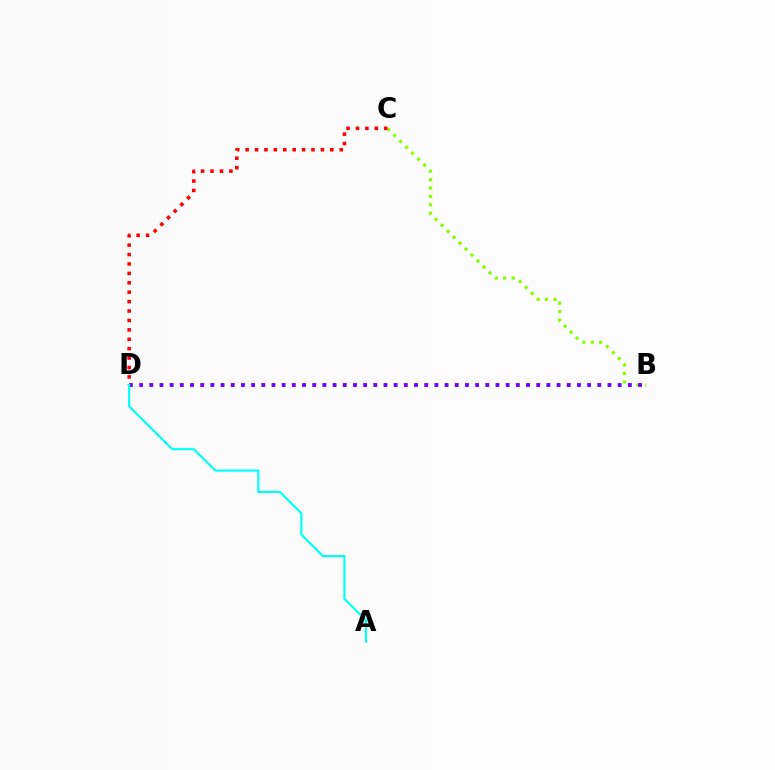{('B', 'C'): [{'color': '#84ff00', 'line_style': 'dotted', 'thickness': 2.29}], ('B', 'D'): [{'color': '#7200ff', 'line_style': 'dotted', 'thickness': 2.77}], ('C', 'D'): [{'color': '#ff0000', 'line_style': 'dotted', 'thickness': 2.56}], ('A', 'D'): [{'color': '#00fff6', 'line_style': 'solid', 'thickness': 1.54}]}